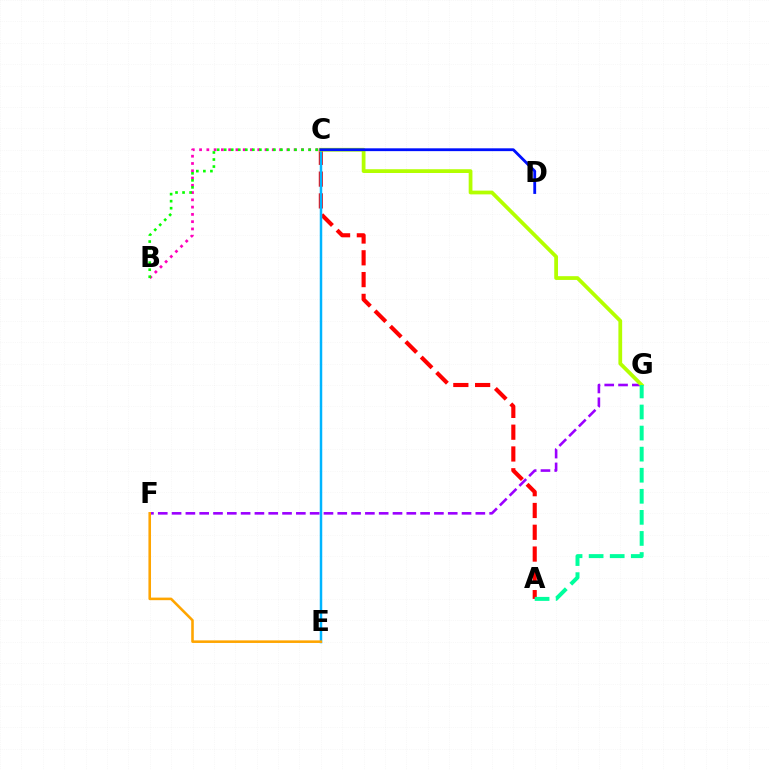{('B', 'C'): [{'color': '#ff00bd', 'line_style': 'dotted', 'thickness': 1.98}, {'color': '#08ff00', 'line_style': 'dotted', 'thickness': 1.91}], ('A', 'C'): [{'color': '#ff0000', 'line_style': 'dashed', 'thickness': 2.96}], ('C', 'E'): [{'color': '#00b5ff', 'line_style': 'solid', 'thickness': 1.79}], ('F', 'G'): [{'color': '#9b00ff', 'line_style': 'dashed', 'thickness': 1.88}], ('C', 'G'): [{'color': '#b3ff00', 'line_style': 'solid', 'thickness': 2.71}], ('E', 'F'): [{'color': '#ffa500', 'line_style': 'solid', 'thickness': 1.85}], ('C', 'D'): [{'color': '#0010ff', 'line_style': 'solid', 'thickness': 2.03}], ('A', 'G'): [{'color': '#00ff9d', 'line_style': 'dashed', 'thickness': 2.86}]}